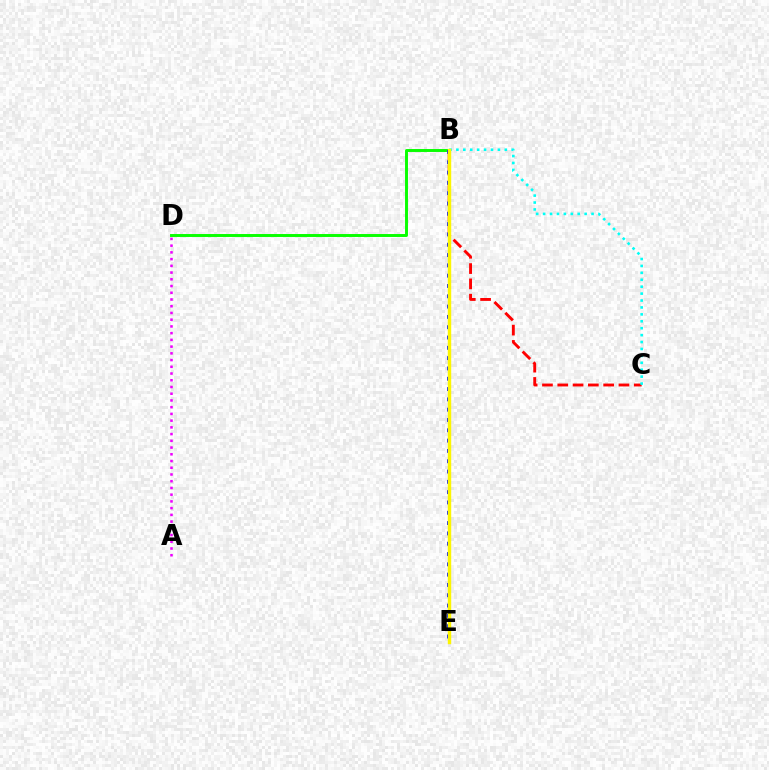{('B', 'C'): [{'color': '#ff0000', 'line_style': 'dashed', 'thickness': 2.08}, {'color': '#00fff6', 'line_style': 'dotted', 'thickness': 1.88}], ('B', 'D'): [{'color': '#08ff00', 'line_style': 'solid', 'thickness': 2.11}], ('A', 'D'): [{'color': '#ee00ff', 'line_style': 'dotted', 'thickness': 1.83}], ('B', 'E'): [{'color': '#0010ff', 'line_style': 'dotted', 'thickness': 2.8}, {'color': '#fcf500', 'line_style': 'solid', 'thickness': 2.46}]}